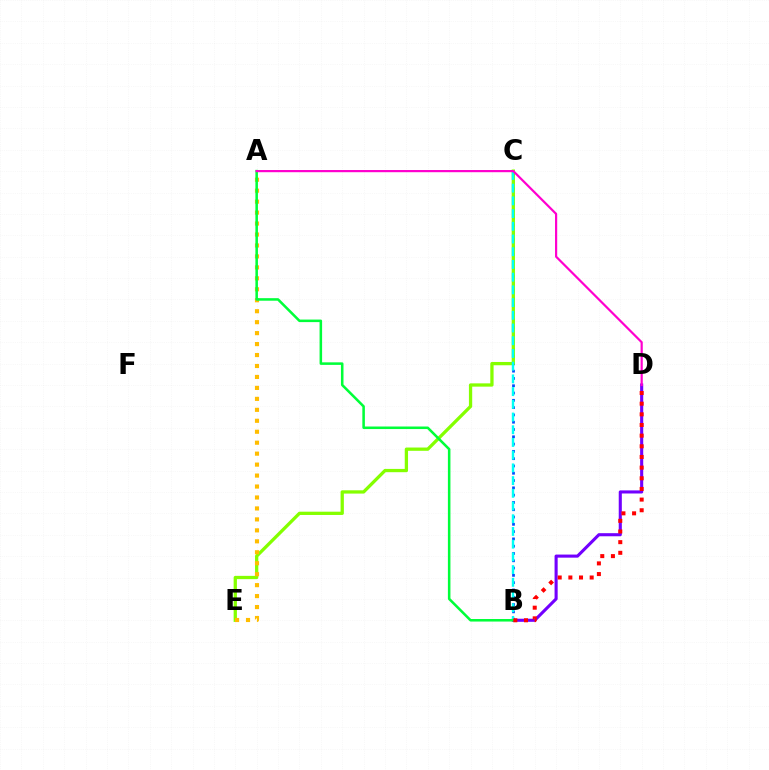{('B', 'C'): [{'color': '#004bff', 'line_style': 'dotted', 'thickness': 1.98}, {'color': '#00fff6', 'line_style': 'dashed', 'thickness': 1.73}], ('C', 'E'): [{'color': '#84ff00', 'line_style': 'solid', 'thickness': 2.36}], ('B', 'D'): [{'color': '#7200ff', 'line_style': 'solid', 'thickness': 2.23}, {'color': '#ff0000', 'line_style': 'dotted', 'thickness': 2.9}], ('A', 'E'): [{'color': '#ffbd00', 'line_style': 'dotted', 'thickness': 2.98}], ('A', 'B'): [{'color': '#00ff39', 'line_style': 'solid', 'thickness': 1.83}], ('A', 'D'): [{'color': '#ff00cf', 'line_style': 'solid', 'thickness': 1.58}]}